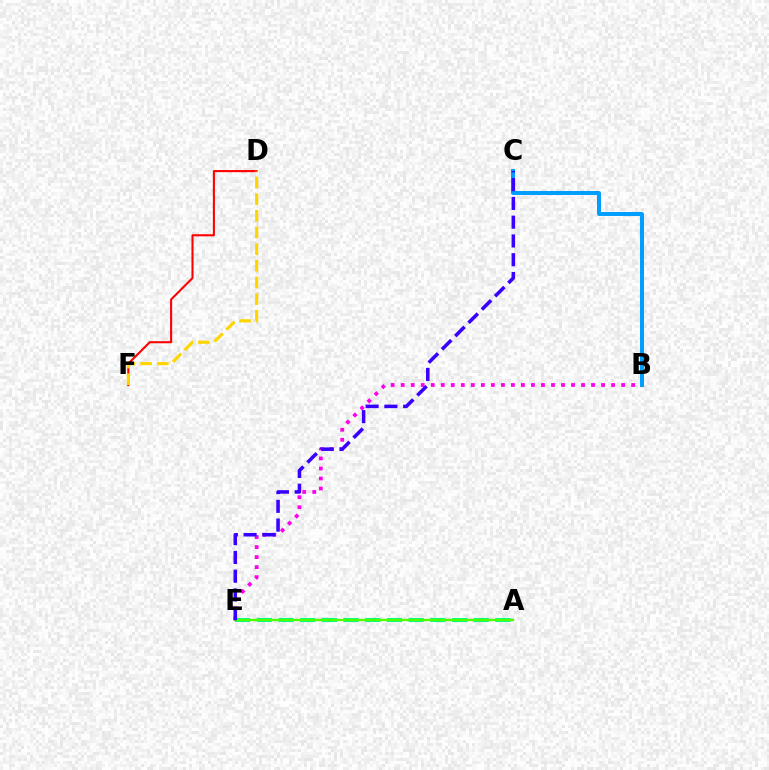{('B', 'E'): [{'color': '#ff00ed', 'line_style': 'dotted', 'thickness': 2.72}], ('A', 'E'): [{'color': '#00ff86', 'line_style': 'dashed', 'thickness': 2.95}, {'color': '#4fff00', 'line_style': 'solid', 'thickness': 1.66}], ('D', 'F'): [{'color': '#ff0000', 'line_style': 'solid', 'thickness': 1.5}, {'color': '#ffd500', 'line_style': 'dashed', 'thickness': 2.26}], ('B', 'C'): [{'color': '#009eff', 'line_style': 'solid', 'thickness': 2.86}], ('C', 'E'): [{'color': '#3700ff', 'line_style': 'dashed', 'thickness': 2.55}]}